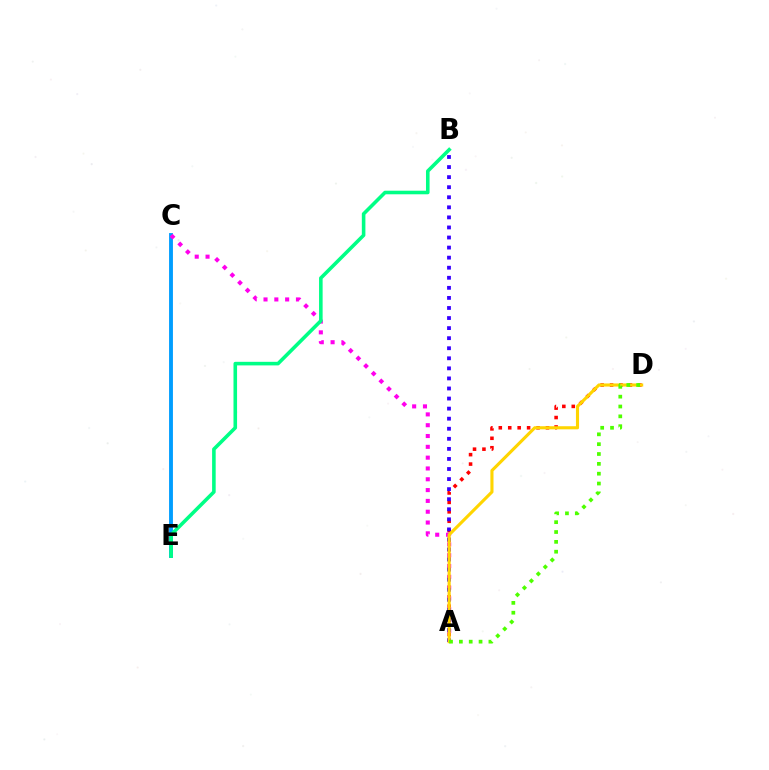{('C', 'E'): [{'color': '#009eff', 'line_style': 'solid', 'thickness': 2.78}], ('A', 'D'): [{'color': '#ff0000', 'line_style': 'dotted', 'thickness': 2.56}, {'color': '#ffd500', 'line_style': 'solid', 'thickness': 2.24}, {'color': '#4fff00', 'line_style': 'dotted', 'thickness': 2.67}], ('A', 'C'): [{'color': '#ff00ed', 'line_style': 'dotted', 'thickness': 2.94}], ('A', 'B'): [{'color': '#3700ff', 'line_style': 'dotted', 'thickness': 2.73}], ('B', 'E'): [{'color': '#00ff86', 'line_style': 'solid', 'thickness': 2.58}]}